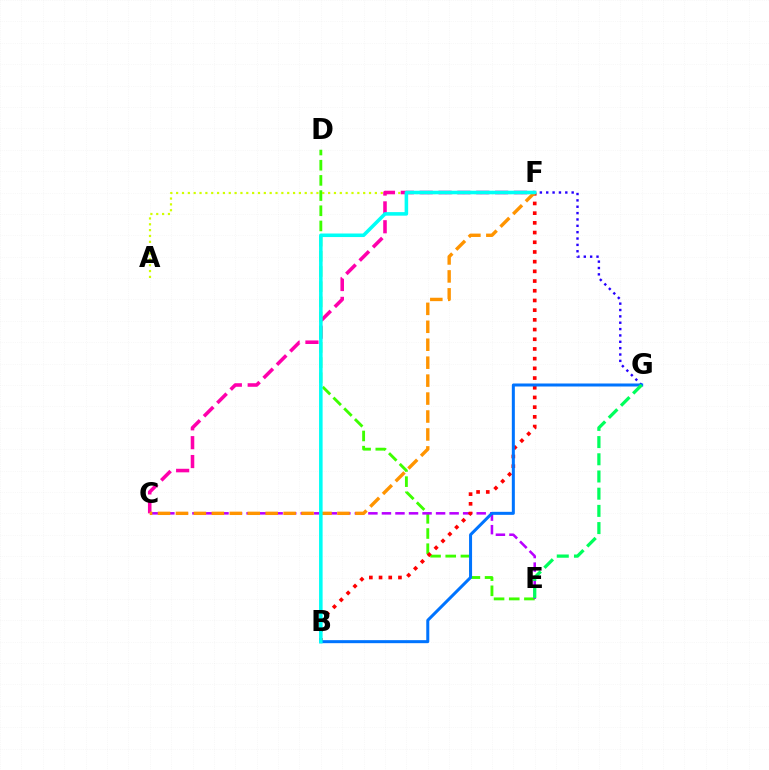{('A', 'F'): [{'color': '#d1ff00', 'line_style': 'dotted', 'thickness': 1.59}], ('F', 'G'): [{'color': '#2500ff', 'line_style': 'dotted', 'thickness': 1.73}], ('C', 'F'): [{'color': '#ff00ac', 'line_style': 'dashed', 'thickness': 2.56}, {'color': '#ff9400', 'line_style': 'dashed', 'thickness': 2.44}], ('D', 'E'): [{'color': '#3dff00', 'line_style': 'dashed', 'thickness': 2.06}], ('C', 'E'): [{'color': '#b900ff', 'line_style': 'dashed', 'thickness': 1.84}], ('B', 'F'): [{'color': '#ff0000', 'line_style': 'dotted', 'thickness': 2.64}, {'color': '#00fff6', 'line_style': 'solid', 'thickness': 2.56}], ('B', 'G'): [{'color': '#0074ff', 'line_style': 'solid', 'thickness': 2.17}], ('E', 'G'): [{'color': '#00ff5c', 'line_style': 'dashed', 'thickness': 2.34}]}